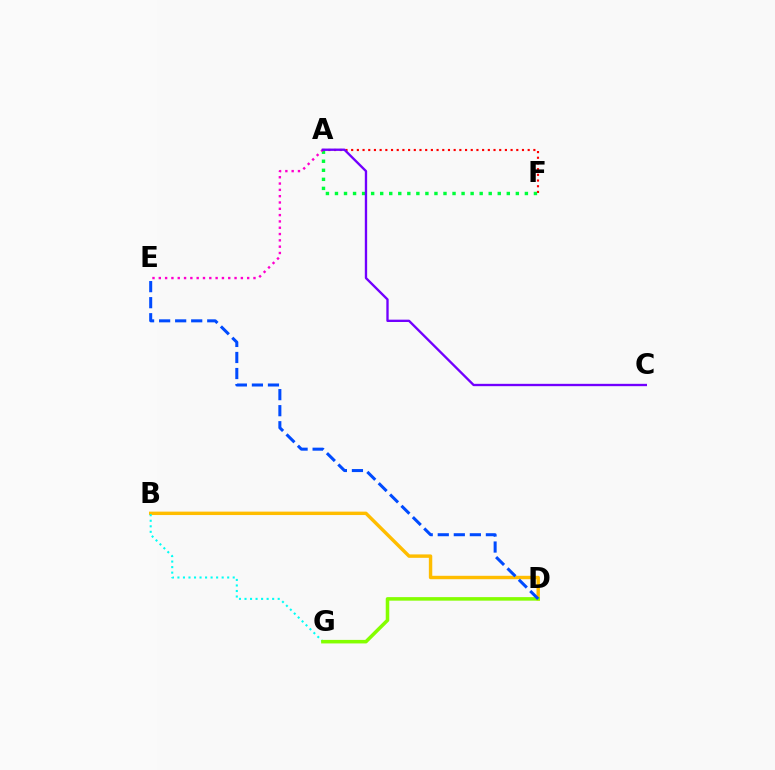{('B', 'D'): [{'color': '#ffbd00', 'line_style': 'solid', 'thickness': 2.46}], ('A', 'F'): [{'color': '#ff0000', 'line_style': 'dotted', 'thickness': 1.55}, {'color': '#00ff39', 'line_style': 'dotted', 'thickness': 2.46}], ('B', 'G'): [{'color': '#00fff6', 'line_style': 'dotted', 'thickness': 1.5}], ('D', 'G'): [{'color': '#84ff00', 'line_style': 'solid', 'thickness': 2.55}], ('A', 'E'): [{'color': '#ff00cf', 'line_style': 'dotted', 'thickness': 1.72}], ('D', 'E'): [{'color': '#004bff', 'line_style': 'dashed', 'thickness': 2.18}], ('A', 'C'): [{'color': '#7200ff', 'line_style': 'solid', 'thickness': 1.69}]}